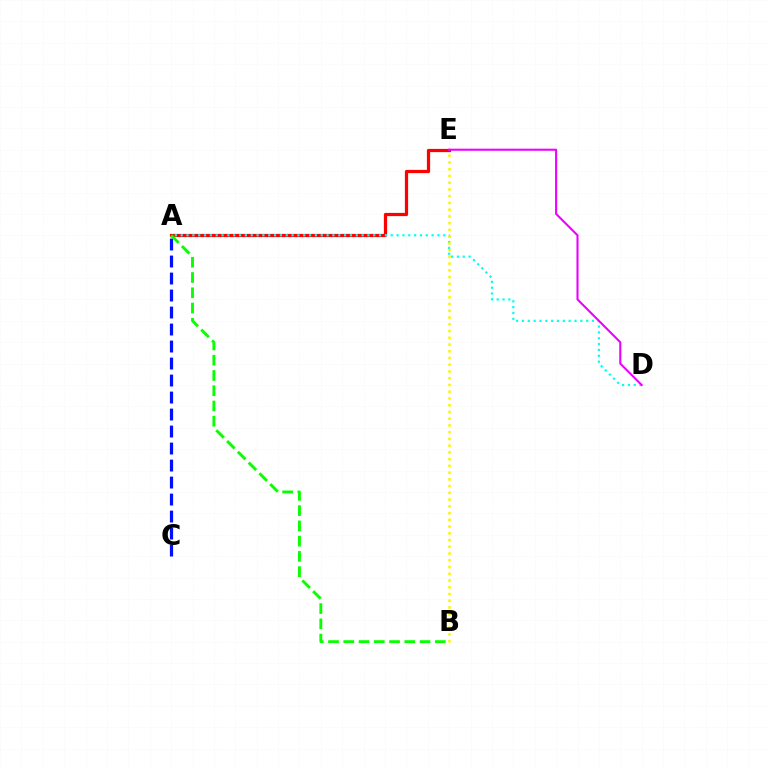{('A', 'E'): [{'color': '#ff0000', 'line_style': 'solid', 'thickness': 2.32}], ('A', 'D'): [{'color': '#00fff6', 'line_style': 'dotted', 'thickness': 1.59}], ('D', 'E'): [{'color': '#ee00ff', 'line_style': 'solid', 'thickness': 1.5}], ('B', 'E'): [{'color': '#fcf500', 'line_style': 'dotted', 'thickness': 1.83}], ('A', 'C'): [{'color': '#0010ff', 'line_style': 'dashed', 'thickness': 2.31}], ('A', 'B'): [{'color': '#08ff00', 'line_style': 'dashed', 'thickness': 2.07}]}